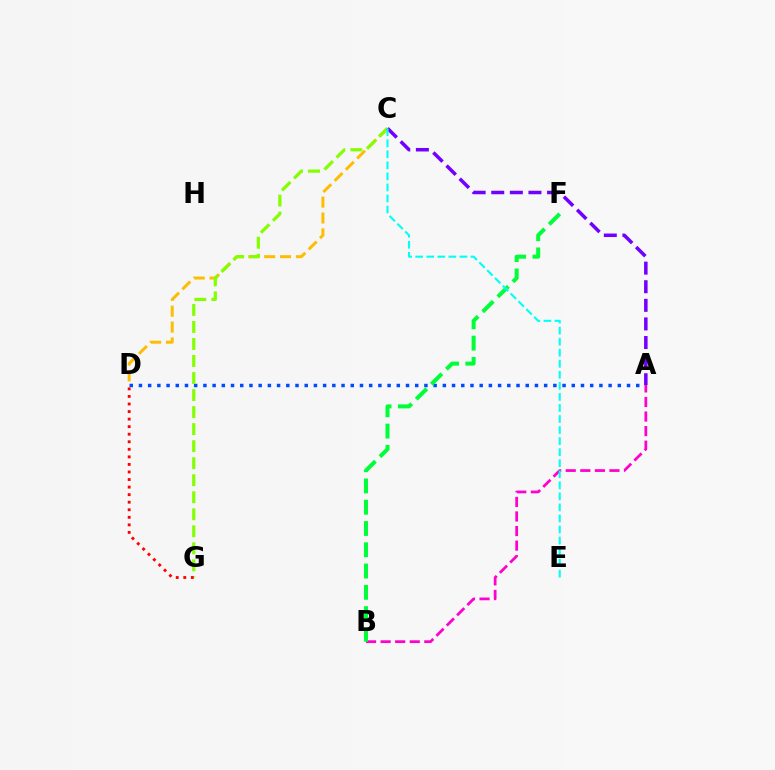{('A', 'D'): [{'color': '#004bff', 'line_style': 'dotted', 'thickness': 2.5}], ('C', 'D'): [{'color': '#ffbd00', 'line_style': 'dashed', 'thickness': 2.15}], ('C', 'G'): [{'color': '#84ff00', 'line_style': 'dashed', 'thickness': 2.31}], ('A', 'C'): [{'color': '#7200ff', 'line_style': 'dashed', 'thickness': 2.53}], ('A', 'B'): [{'color': '#ff00cf', 'line_style': 'dashed', 'thickness': 1.98}], ('B', 'F'): [{'color': '#00ff39', 'line_style': 'dashed', 'thickness': 2.89}], ('C', 'E'): [{'color': '#00fff6', 'line_style': 'dashed', 'thickness': 1.5}], ('D', 'G'): [{'color': '#ff0000', 'line_style': 'dotted', 'thickness': 2.05}]}